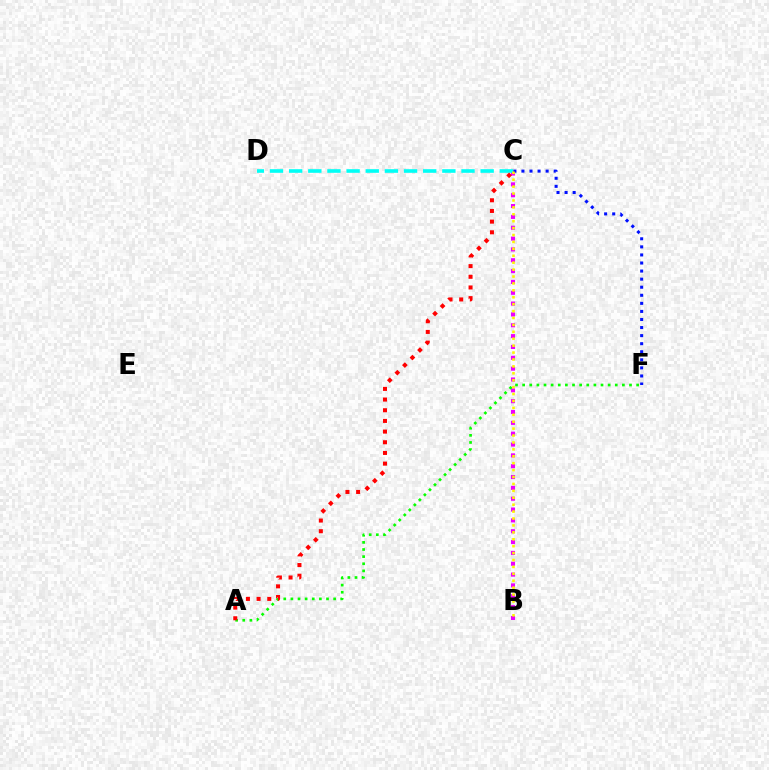{('B', 'C'): [{'color': '#ee00ff', 'line_style': 'dotted', 'thickness': 2.95}, {'color': '#fcf500', 'line_style': 'dotted', 'thickness': 1.88}], ('C', 'D'): [{'color': '#00fff6', 'line_style': 'dashed', 'thickness': 2.6}], ('C', 'F'): [{'color': '#0010ff', 'line_style': 'dotted', 'thickness': 2.19}], ('A', 'F'): [{'color': '#08ff00', 'line_style': 'dotted', 'thickness': 1.94}], ('A', 'C'): [{'color': '#ff0000', 'line_style': 'dotted', 'thickness': 2.9}]}